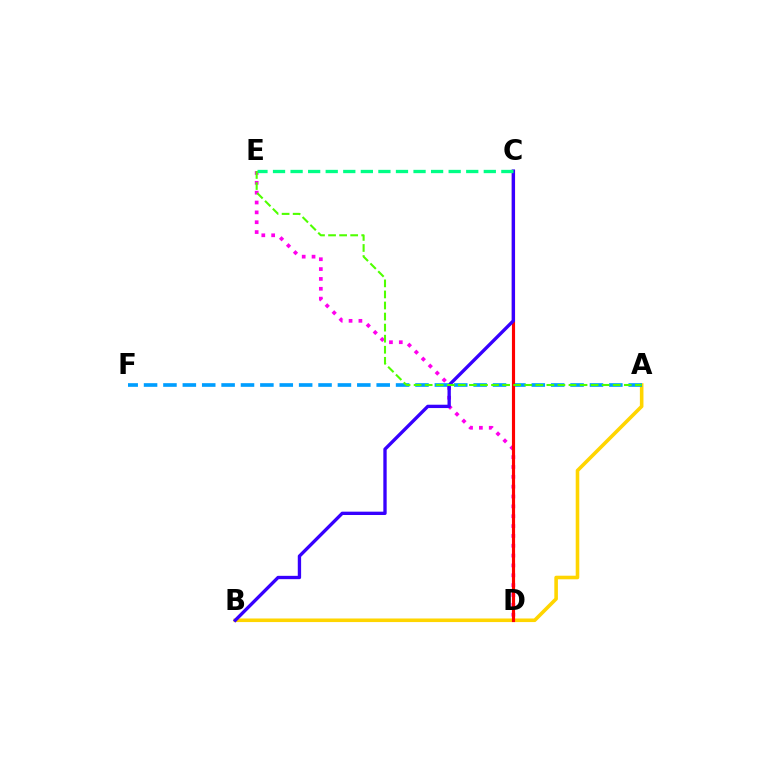{('A', 'B'): [{'color': '#ffd500', 'line_style': 'solid', 'thickness': 2.58}], ('A', 'F'): [{'color': '#009eff', 'line_style': 'dashed', 'thickness': 2.63}], ('D', 'E'): [{'color': '#ff00ed', 'line_style': 'dotted', 'thickness': 2.68}], ('C', 'D'): [{'color': '#ff0000', 'line_style': 'solid', 'thickness': 2.27}], ('B', 'C'): [{'color': '#3700ff', 'line_style': 'solid', 'thickness': 2.4}], ('C', 'E'): [{'color': '#00ff86', 'line_style': 'dashed', 'thickness': 2.39}], ('A', 'E'): [{'color': '#4fff00', 'line_style': 'dashed', 'thickness': 1.5}]}